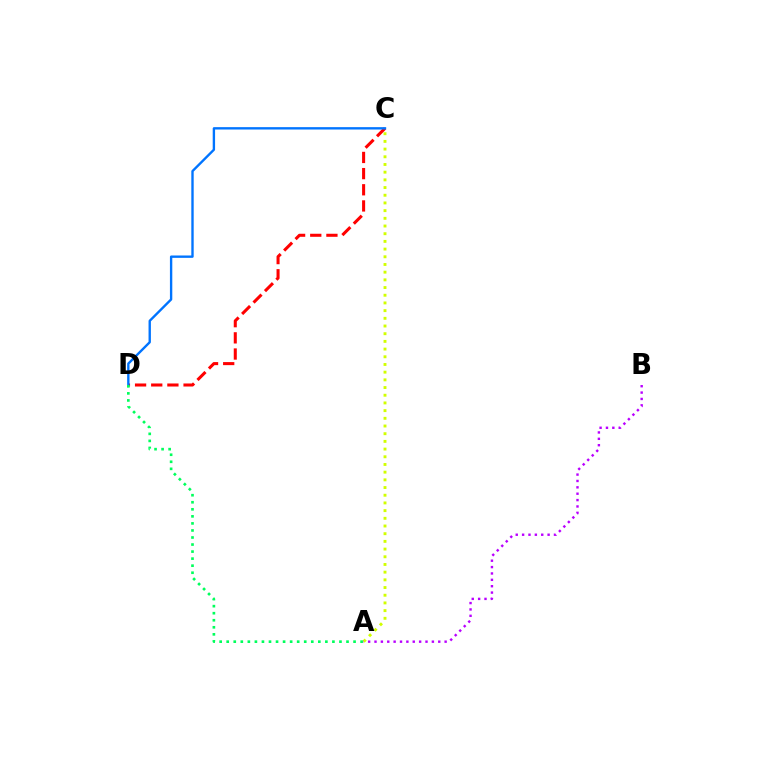{('C', 'D'): [{'color': '#ff0000', 'line_style': 'dashed', 'thickness': 2.2}, {'color': '#0074ff', 'line_style': 'solid', 'thickness': 1.7}], ('A', 'C'): [{'color': '#d1ff00', 'line_style': 'dotted', 'thickness': 2.09}], ('A', 'B'): [{'color': '#b900ff', 'line_style': 'dotted', 'thickness': 1.73}], ('A', 'D'): [{'color': '#00ff5c', 'line_style': 'dotted', 'thickness': 1.91}]}